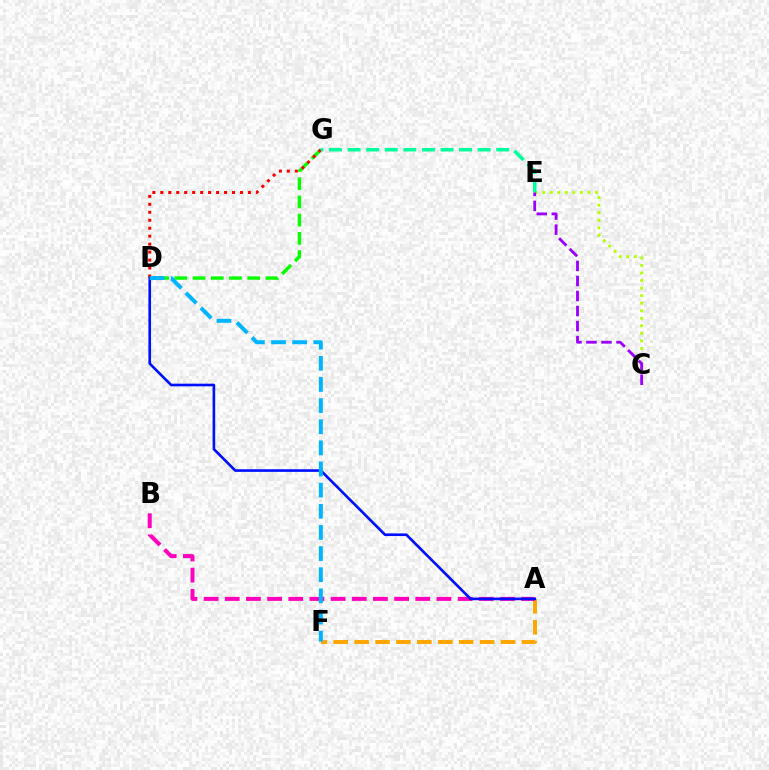{('D', 'G'): [{'color': '#08ff00', 'line_style': 'dashed', 'thickness': 2.48}, {'color': '#ff0000', 'line_style': 'dotted', 'thickness': 2.16}], ('A', 'F'): [{'color': '#ffa500', 'line_style': 'dashed', 'thickness': 2.84}], ('C', 'E'): [{'color': '#b3ff00', 'line_style': 'dotted', 'thickness': 2.05}, {'color': '#9b00ff', 'line_style': 'dashed', 'thickness': 2.04}], ('A', 'B'): [{'color': '#ff00bd', 'line_style': 'dashed', 'thickness': 2.88}], ('A', 'D'): [{'color': '#0010ff', 'line_style': 'solid', 'thickness': 1.9}], ('D', 'F'): [{'color': '#00b5ff', 'line_style': 'dashed', 'thickness': 2.87}], ('E', 'G'): [{'color': '#00ff9d', 'line_style': 'dashed', 'thickness': 2.52}]}